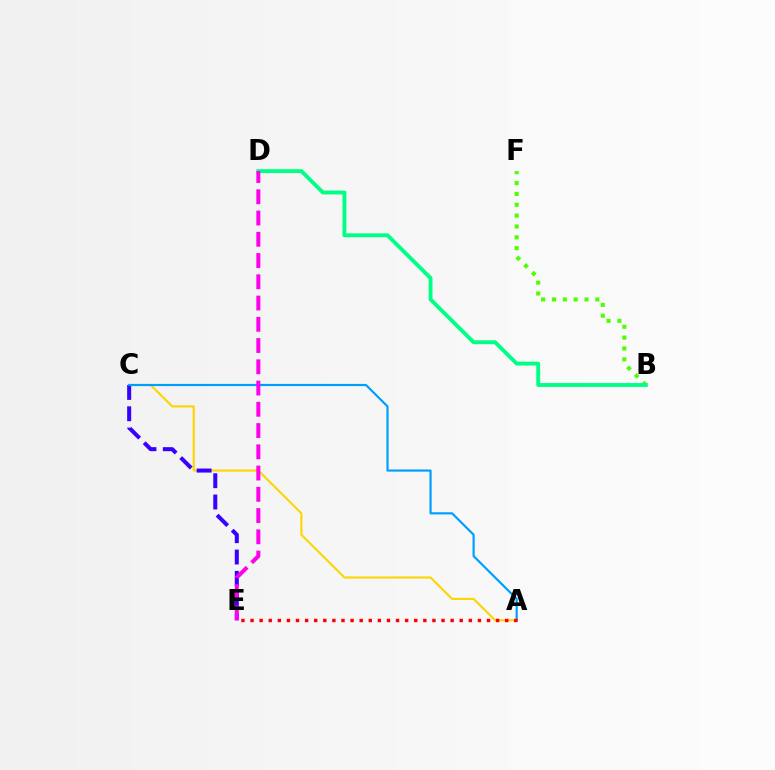{('A', 'C'): [{'color': '#ffd500', 'line_style': 'solid', 'thickness': 1.52}, {'color': '#009eff', 'line_style': 'solid', 'thickness': 1.57}], ('C', 'E'): [{'color': '#3700ff', 'line_style': 'dashed', 'thickness': 2.9}], ('B', 'F'): [{'color': '#4fff00', 'line_style': 'dotted', 'thickness': 2.95}], ('B', 'D'): [{'color': '#00ff86', 'line_style': 'solid', 'thickness': 2.79}], ('D', 'E'): [{'color': '#ff00ed', 'line_style': 'dashed', 'thickness': 2.89}], ('A', 'E'): [{'color': '#ff0000', 'line_style': 'dotted', 'thickness': 2.47}]}